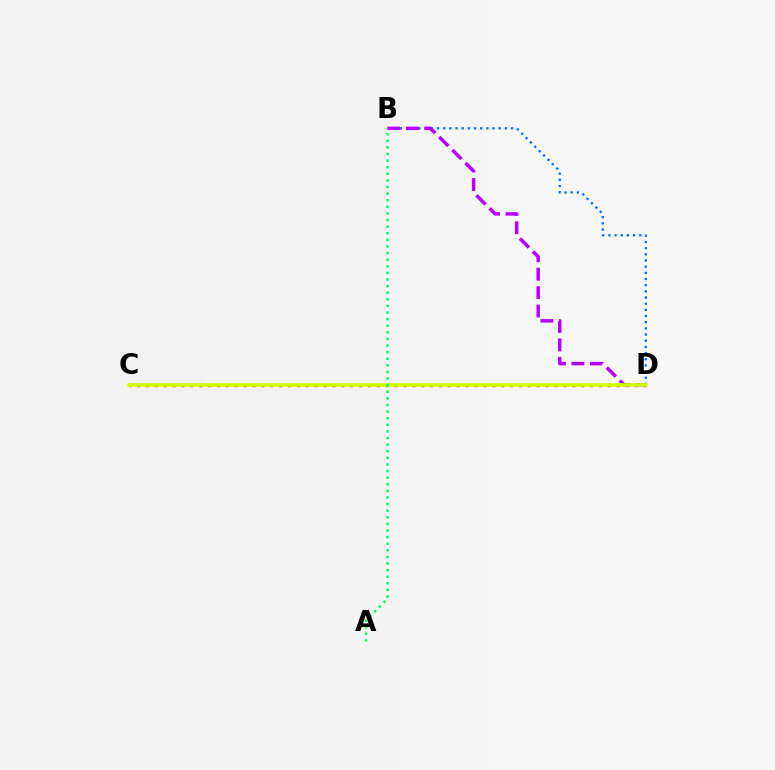{('B', 'D'): [{'color': '#0074ff', 'line_style': 'dotted', 'thickness': 1.68}, {'color': '#b900ff', 'line_style': 'dashed', 'thickness': 2.51}], ('C', 'D'): [{'color': '#ff0000', 'line_style': 'dotted', 'thickness': 2.41}, {'color': '#d1ff00', 'line_style': 'solid', 'thickness': 2.58}], ('A', 'B'): [{'color': '#00ff5c', 'line_style': 'dotted', 'thickness': 1.79}]}